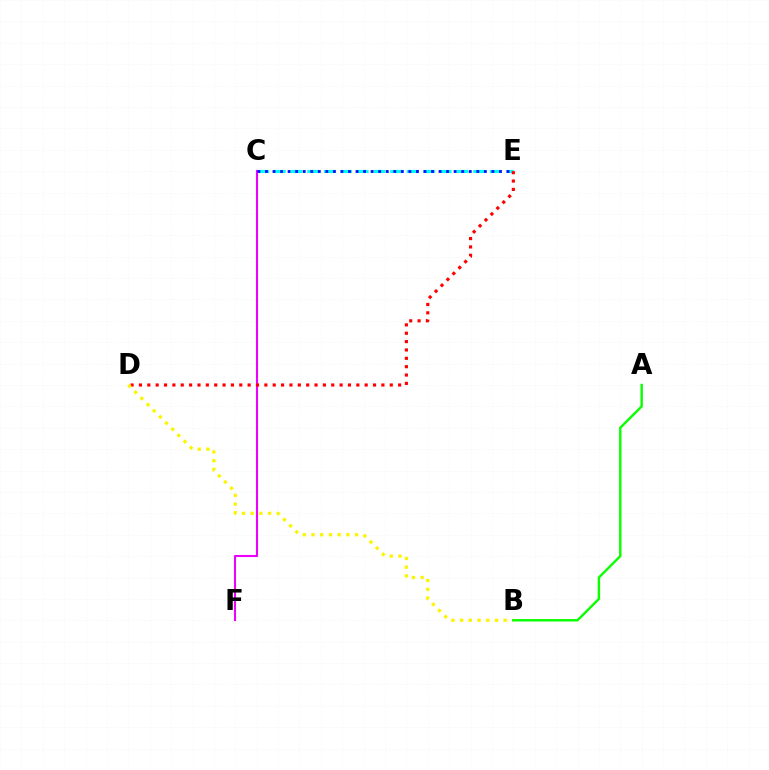{('C', 'E'): [{'color': '#00fff6', 'line_style': 'dashed', 'thickness': 2.25}, {'color': '#0010ff', 'line_style': 'dotted', 'thickness': 2.05}], ('C', 'F'): [{'color': '#ee00ff', 'line_style': 'solid', 'thickness': 1.51}], ('D', 'E'): [{'color': '#ff0000', 'line_style': 'dotted', 'thickness': 2.27}], ('B', 'D'): [{'color': '#fcf500', 'line_style': 'dotted', 'thickness': 2.37}], ('A', 'B'): [{'color': '#08ff00', 'line_style': 'solid', 'thickness': 1.73}]}